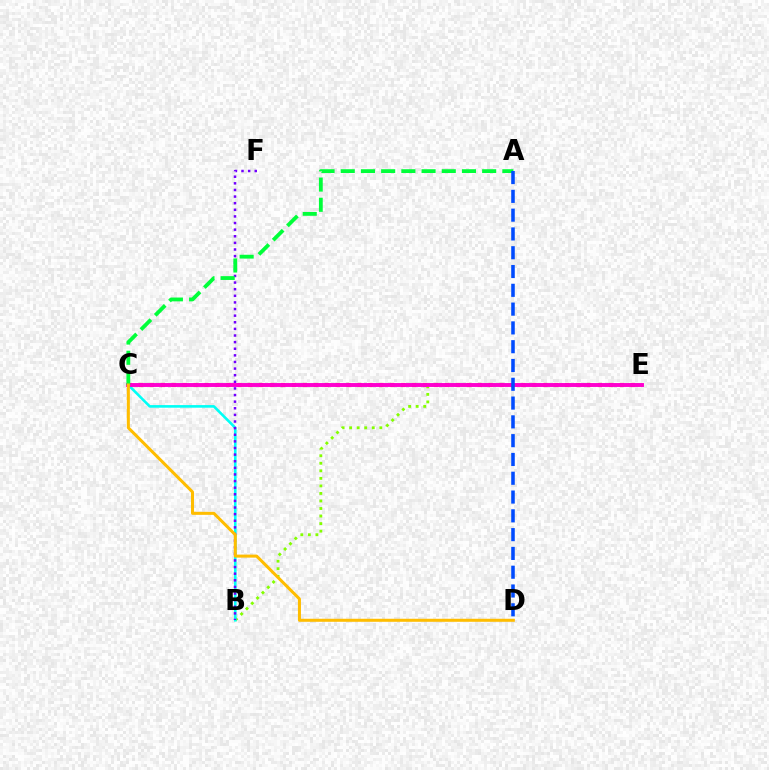{('C', 'E'): [{'color': '#ff0000', 'line_style': 'dotted', 'thickness': 2.97}, {'color': '#ff00cf', 'line_style': 'solid', 'thickness': 2.81}], ('B', 'E'): [{'color': '#84ff00', 'line_style': 'dotted', 'thickness': 2.05}], ('B', 'C'): [{'color': '#00fff6', 'line_style': 'solid', 'thickness': 1.87}], ('B', 'F'): [{'color': '#7200ff', 'line_style': 'dotted', 'thickness': 1.8}], ('A', 'C'): [{'color': '#00ff39', 'line_style': 'dashed', 'thickness': 2.74}], ('A', 'D'): [{'color': '#004bff', 'line_style': 'dashed', 'thickness': 2.55}], ('C', 'D'): [{'color': '#ffbd00', 'line_style': 'solid', 'thickness': 2.18}]}